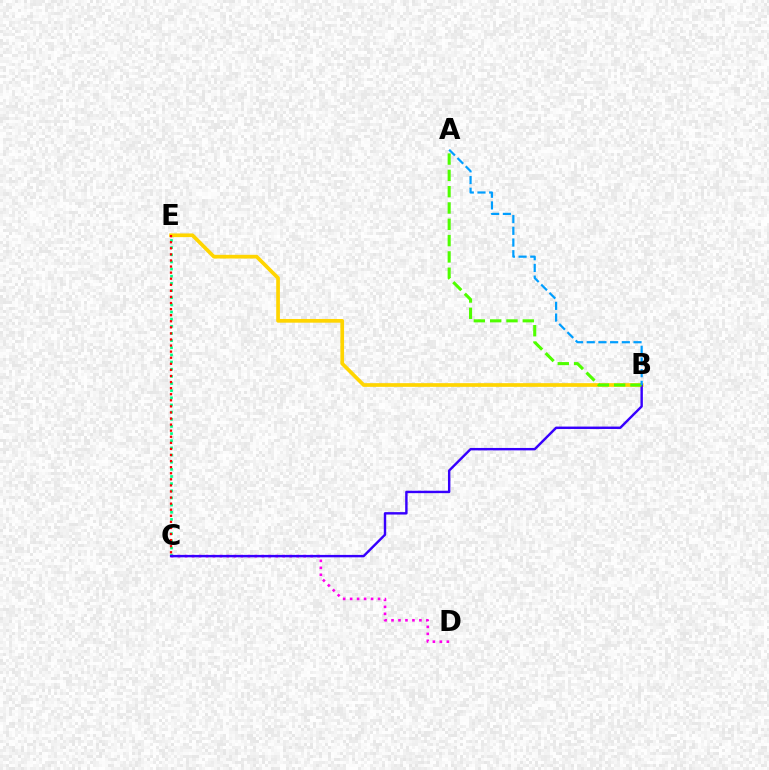{('B', 'E'): [{'color': '#ffd500', 'line_style': 'solid', 'thickness': 2.66}], ('C', 'E'): [{'color': '#00ff86', 'line_style': 'dotted', 'thickness': 1.94}, {'color': '#ff0000', 'line_style': 'dotted', 'thickness': 1.65}], ('C', 'D'): [{'color': '#ff00ed', 'line_style': 'dotted', 'thickness': 1.9}], ('B', 'C'): [{'color': '#3700ff', 'line_style': 'solid', 'thickness': 1.74}], ('A', 'B'): [{'color': '#4fff00', 'line_style': 'dashed', 'thickness': 2.22}, {'color': '#009eff', 'line_style': 'dashed', 'thickness': 1.59}]}